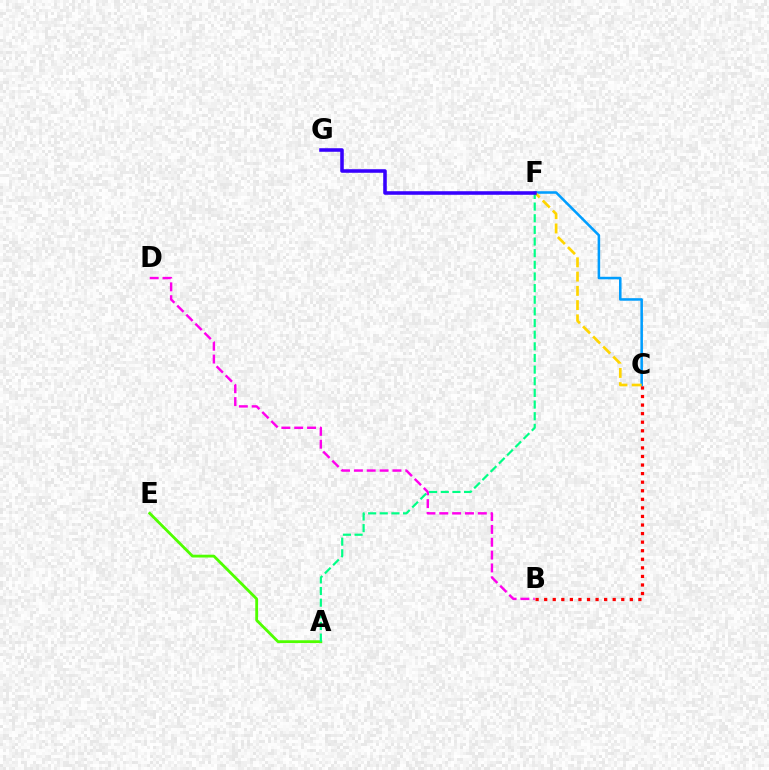{('B', 'D'): [{'color': '#ff00ed', 'line_style': 'dashed', 'thickness': 1.75}], ('C', 'F'): [{'color': '#009eff', 'line_style': 'solid', 'thickness': 1.83}, {'color': '#ffd500', 'line_style': 'dashed', 'thickness': 1.94}], ('B', 'C'): [{'color': '#ff0000', 'line_style': 'dotted', 'thickness': 2.33}], ('A', 'E'): [{'color': '#4fff00', 'line_style': 'solid', 'thickness': 2.02}], ('A', 'F'): [{'color': '#00ff86', 'line_style': 'dashed', 'thickness': 1.58}], ('F', 'G'): [{'color': '#3700ff', 'line_style': 'solid', 'thickness': 2.56}]}